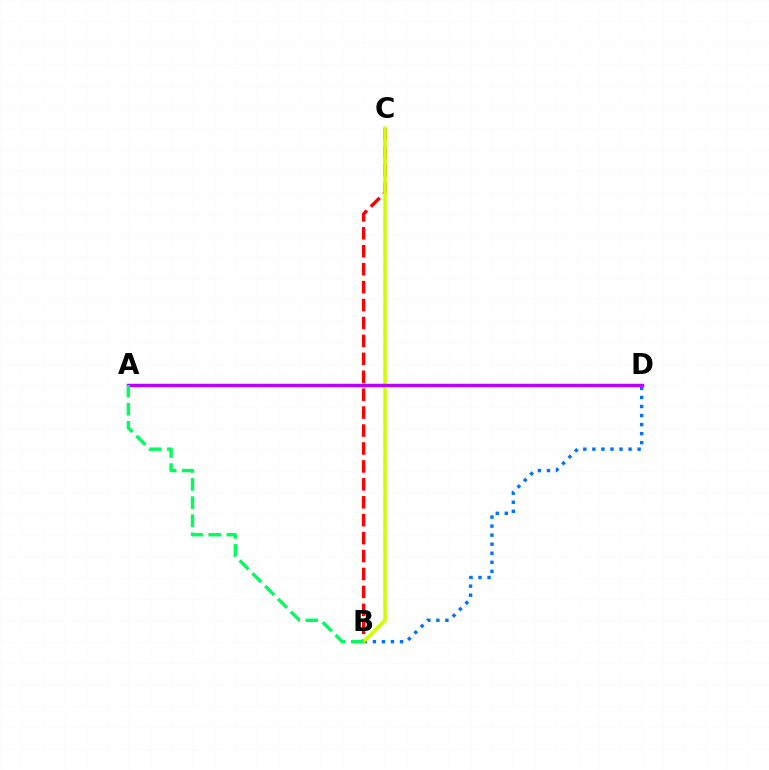{('B', 'D'): [{'color': '#0074ff', 'line_style': 'dotted', 'thickness': 2.46}], ('B', 'C'): [{'color': '#ff0000', 'line_style': 'dashed', 'thickness': 2.44}, {'color': '#d1ff00', 'line_style': 'solid', 'thickness': 2.55}], ('A', 'D'): [{'color': '#b900ff', 'line_style': 'solid', 'thickness': 2.48}], ('A', 'B'): [{'color': '#00ff5c', 'line_style': 'dashed', 'thickness': 2.46}]}